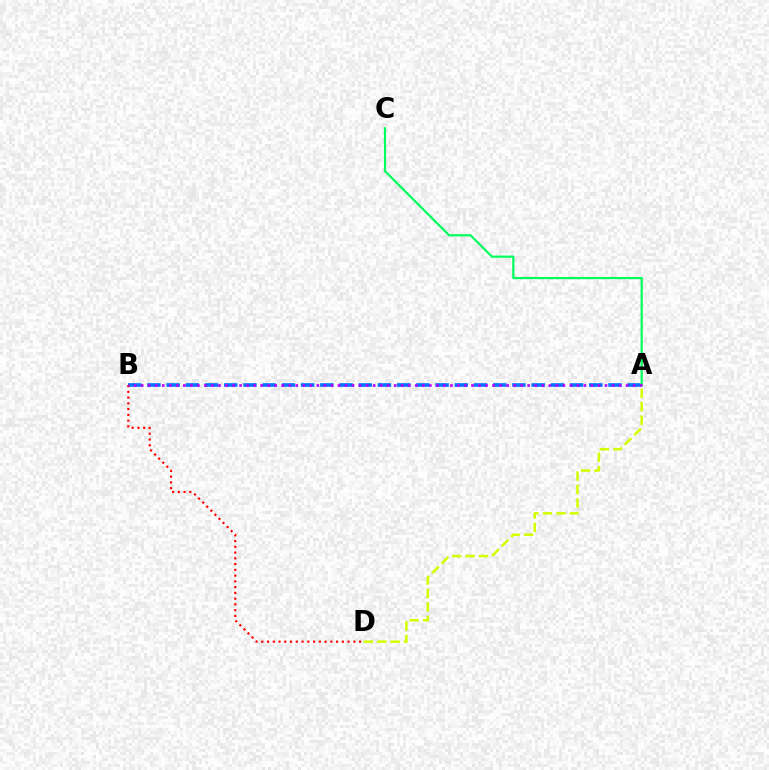{('A', 'D'): [{'color': '#d1ff00', 'line_style': 'dashed', 'thickness': 1.83}], ('A', 'B'): [{'color': '#0074ff', 'line_style': 'dashed', 'thickness': 2.61}, {'color': '#b900ff', 'line_style': 'dotted', 'thickness': 1.91}], ('B', 'D'): [{'color': '#ff0000', 'line_style': 'dotted', 'thickness': 1.56}], ('A', 'C'): [{'color': '#00ff5c', 'line_style': 'solid', 'thickness': 1.59}]}